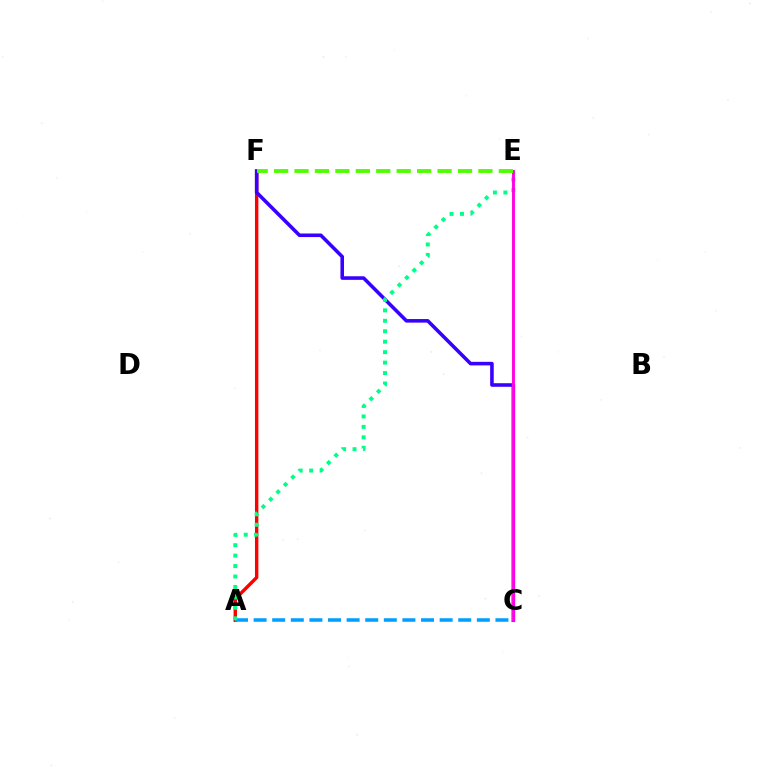{('A', 'F'): [{'color': '#ff0000', 'line_style': 'solid', 'thickness': 2.46}], ('C', 'F'): [{'color': '#3700ff', 'line_style': 'solid', 'thickness': 2.57}], ('C', 'E'): [{'color': '#ffd500', 'line_style': 'solid', 'thickness': 1.6}, {'color': '#ff00ed', 'line_style': 'solid', 'thickness': 2.07}], ('A', 'C'): [{'color': '#009eff', 'line_style': 'dashed', 'thickness': 2.53}], ('A', 'E'): [{'color': '#00ff86', 'line_style': 'dotted', 'thickness': 2.84}], ('E', 'F'): [{'color': '#4fff00', 'line_style': 'dashed', 'thickness': 2.78}]}